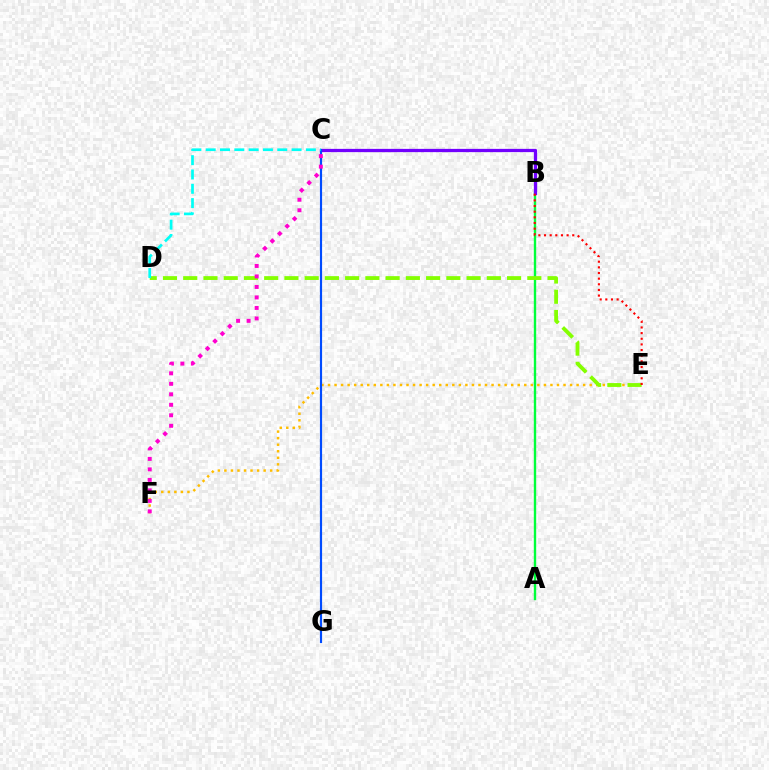{('E', 'F'): [{'color': '#ffbd00', 'line_style': 'dotted', 'thickness': 1.78}], ('A', 'B'): [{'color': '#00ff39', 'line_style': 'solid', 'thickness': 1.71}], ('B', 'C'): [{'color': '#7200ff', 'line_style': 'solid', 'thickness': 2.35}], ('D', 'E'): [{'color': '#84ff00', 'line_style': 'dashed', 'thickness': 2.75}], ('C', 'G'): [{'color': '#004bff', 'line_style': 'solid', 'thickness': 1.57}], ('B', 'E'): [{'color': '#ff0000', 'line_style': 'dotted', 'thickness': 1.53}], ('C', 'D'): [{'color': '#00fff6', 'line_style': 'dashed', 'thickness': 1.94}], ('C', 'F'): [{'color': '#ff00cf', 'line_style': 'dotted', 'thickness': 2.85}]}